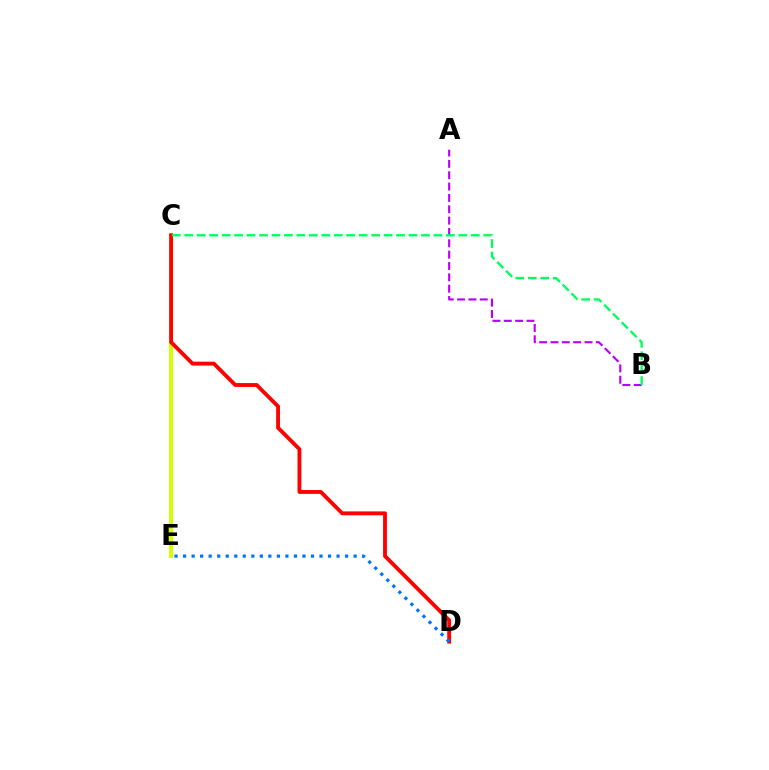{('C', 'E'): [{'color': '#d1ff00', 'line_style': 'solid', 'thickness': 2.84}], ('A', 'B'): [{'color': '#b900ff', 'line_style': 'dashed', 'thickness': 1.54}], ('C', 'D'): [{'color': '#ff0000', 'line_style': 'solid', 'thickness': 2.77}], ('D', 'E'): [{'color': '#0074ff', 'line_style': 'dotted', 'thickness': 2.32}], ('B', 'C'): [{'color': '#00ff5c', 'line_style': 'dashed', 'thickness': 1.69}]}